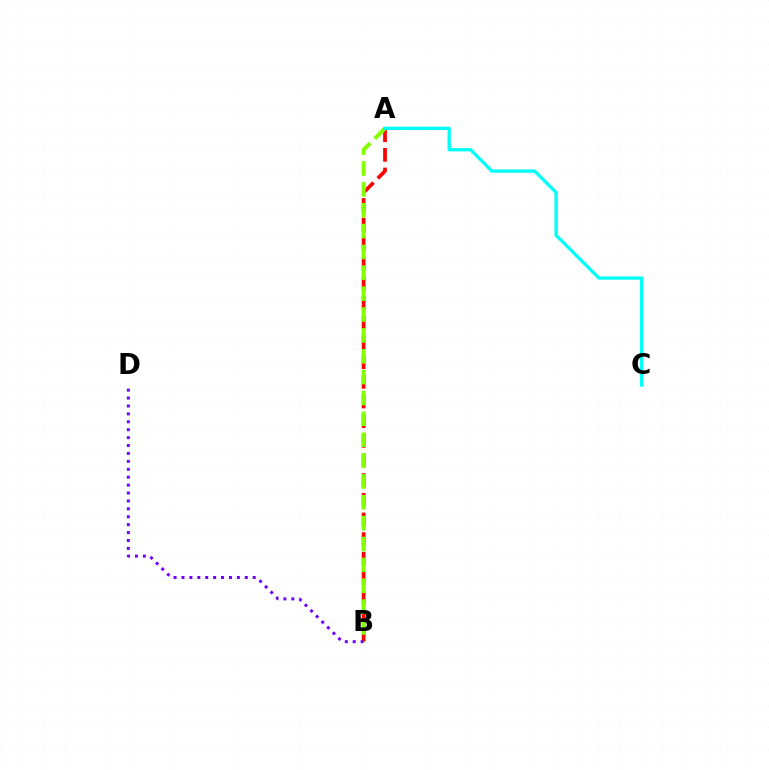{('A', 'B'): [{'color': '#ff0000', 'line_style': 'dashed', 'thickness': 2.67}, {'color': '#84ff00', 'line_style': 'dashed', 'thickness': 2.83}], ('A', 'C'): [{'color': '#00fff6', 'line_style': 'solid', 'thickness': 2.37}], ('B', 'D'): [{'color': '#7200ff', 'line_style': 'dotted', 'thickness': 2.15}]}